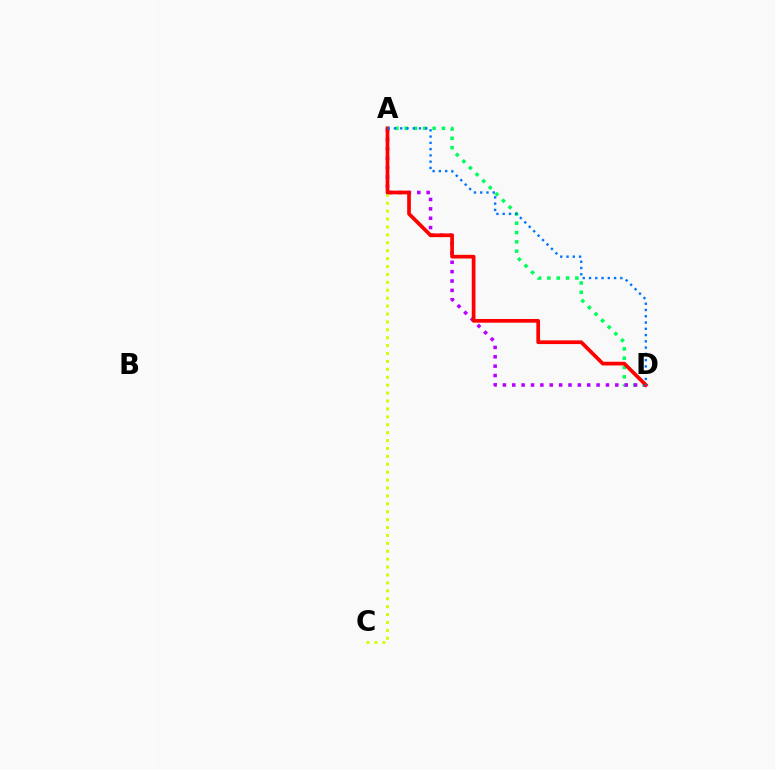{('A', 'D'): [{'color': '#00ff5c', 'line_style': 'dotted', 'thickness': 2.53}, {'color': '#b900ff', 'line_style': 'dotted', 'thickness': 2.55}, {'color': '#ff0000', 'line_style': 'solid', 'thickness': 2.66}, {'color': '#0074ff', 'line_style': 'dotted', 'thickness': 1.7}], ('A', 'C'): [{'color': '#d1ff00', 'line_style': 'dotted', 'thickness': 2.15}]}